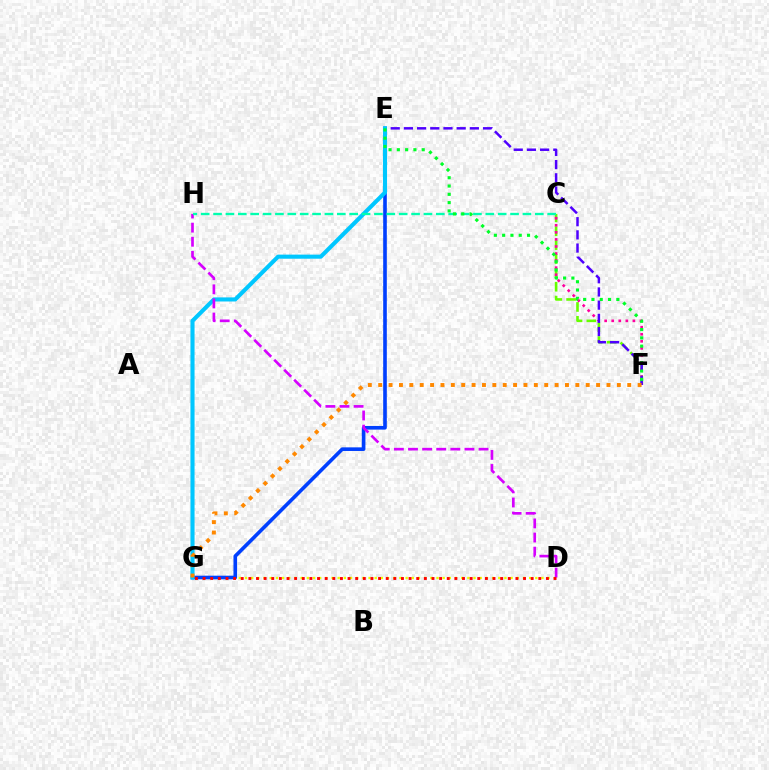{('D', 'G'): [{'color': '#eeff00', 'line_style': 'dotted', 'thickness': 1.68}, {'color': '#ff0000', 'line_style': 'dotted', 'thickness': 2.07}], ('E', 'G'): [{'color': '#003fff', 'line_style': 'solid', 'thickness': 2.61}, {'color': '#00c7ff', 'line_style': 'solid', 'thickness': 2.94}], ('C', 'F'): [{'color': '#66ff00', 'line_style': 'dashed', 'thickness': 1.88}, {'color': '#ff00a0', 'line_style': 'dotted', 'thickness': 1.92}], ('E', 'F'): [{'color': '#4f00ff', 'line_style': 'dashed', 'thickness': 1.79}, {'color': '#00ff27', 'line_style': 'dotted', 'thickness': 2.25}], ('D', 'H'): [{'color': '#d600ff', 'line_style': 'dashed', 'thickness': 1.92}], ('C', 'H'): [{'color': '#00ffaf', 'line_style': 'dashed', 'thickness': 1.68}], ('F', 'G'): [{'color': '#ff8800', 'line_style': 'dotted', 'thickness': 2.82}]}